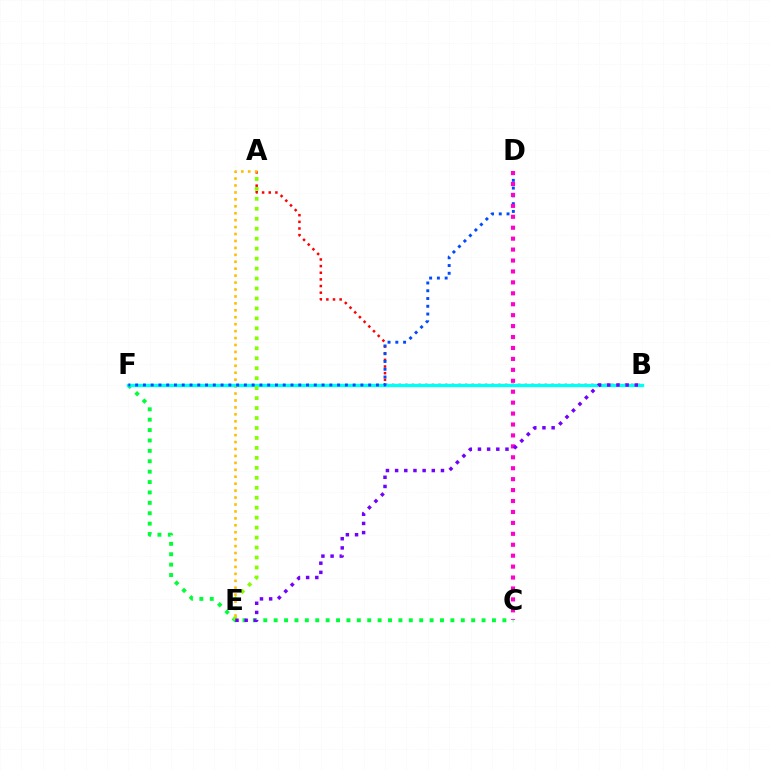{('C', 'F'): [{'color': '#00ff39', 'line_style': 'dotted', 'thickness': 2.82}], ('A', 'B'): [{'color': '#ff0000', 'line_style': 'dotted', 'thickness': 1.8}], ('A', 'E'): [{'color': '#ffbd00', 'line_style': 'dotted', 'thickness': 1.88}, {'color': '#84ff00', 'line_style': 'dotted', 'thickness': 2.71}], ('B', 'F'): [{'color': '#00fff6', 'line_style': 'solid', 'thickness': 2.41}], ('D', 'F'): [{'color': '#004bff', 'line_style': 'dotted', 'thickness': 2.11}], ('C', 'D'): [{'color': '#ff00cf', 'line_style': 'dotted', 'thickness': 2.97}], ('B', 'E'): [{'color': '#7200ff', 'line_style': 'dotted', 'thickness': 2.49}]}